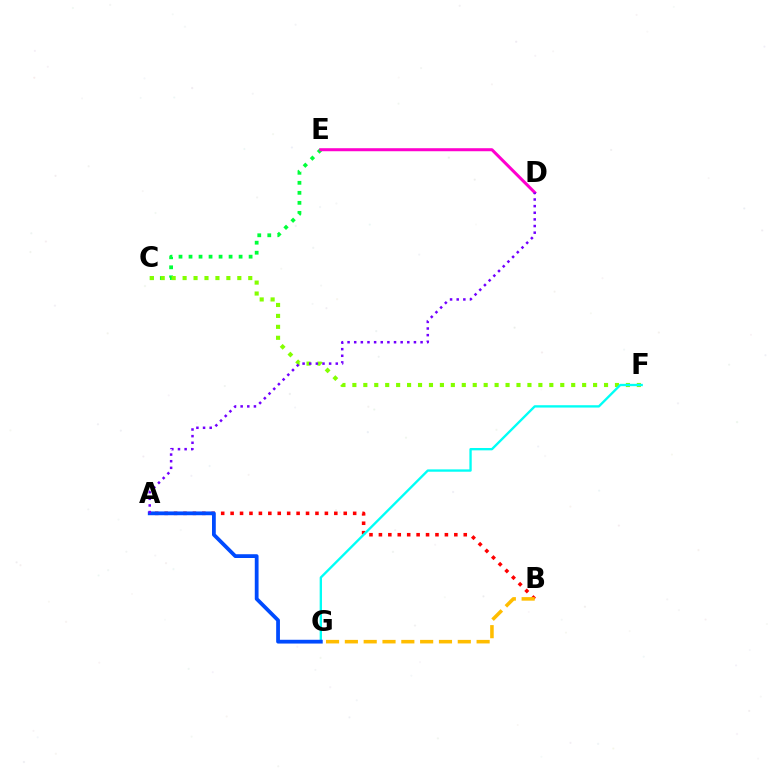{('C', 'E'): [{'color': '#00ff39', 'line_style': 'dotted', 'thickness': 2.72}], ('A', 'B'): [{'color': '#ff0000', 'line_style': 'dotted', 'thickness': 2.56}], ('B', 'G'): [{'color': '#ffbd00', 'line_style': 'dashed', 'thickness': 2.56}], ('C', 'F'): [{'color': '#84ff00', 'line_style': 'dotted', 'thickness': 2.97}], ('D', 'E'): [{'color': '#ff00cf', 'line_style': 'solid', 'thickness': 2.18}], ('F', 'G'): [{'color': '#00fff6', 'line_style': 'solid', 'thickness': 1.69}], ('A', 'G'): [{'color': '#004bff', 'line_style': 'solid', 'thickness': 2.72}], ('A', 'D'): [{'color': '#7200ff', 'line_style': 'dotted', 'thickness': 1.8}]}